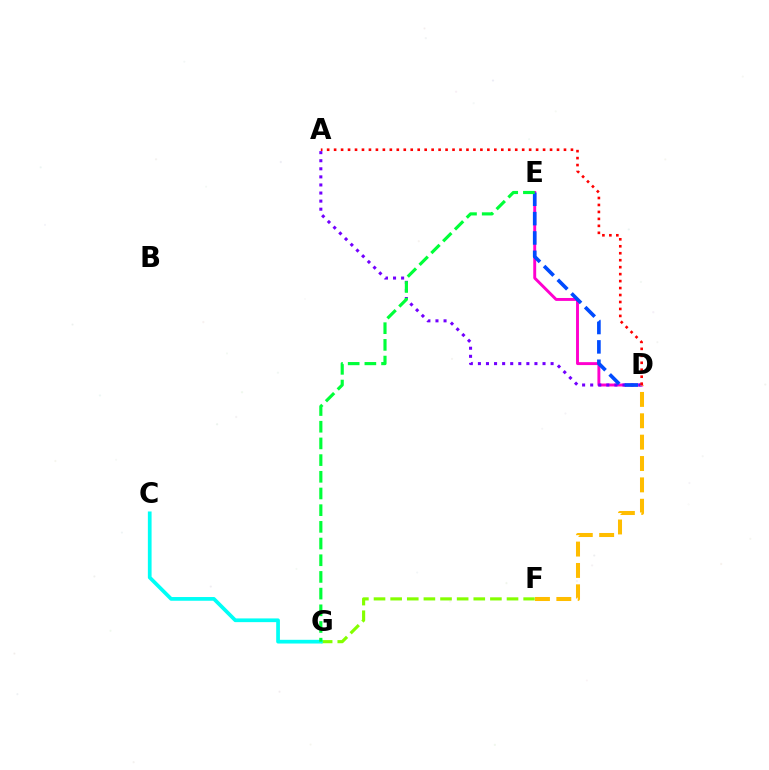{('D', 'E'): [{'color': '#ff00cf', 'line_style': 'solid', 'thickness': 2.11}, {'color': '#004bff', 'line_style': 'dashed', 'thickness': 2.63}], ('A', 'D'): [{'color': '#7200ff', 'line_style': 'dotted', 'thickness': 2.19}, {'color': '#ff0000', 'line_style': 'dotted', 'thickness': 1.89}], ('D', 'F'): [{'color': '#ffbd00', 'line_style': 'dashed', 'thickness': 2.9}], ('F', 'G'): [{'color': '#84ff00', 'line_style': 'dashed', 'thickness': 2.26}], ('C', 'G'): [{'color': '#00fff6', 'line_style': 'solid', 'thickness': 2.68}], ('E', 'G'): [{'color': '#00ff39', 'line_style': 'dashed', 'thickness': 2.27}]}